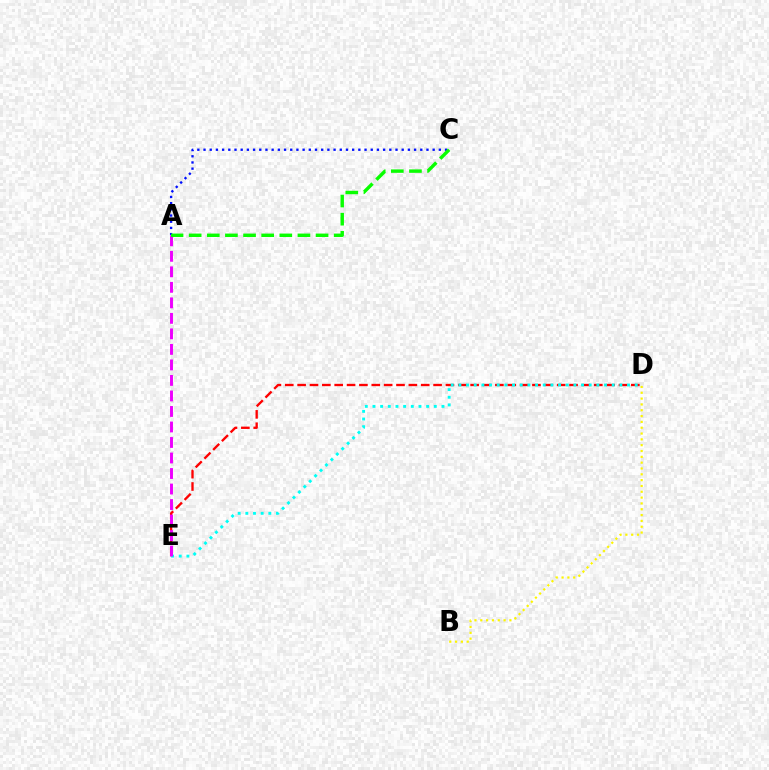{('D', 'E'): [{'color': '#ff0000', 'line_style': 'dashed', 'thickness': 1.68}, {'color': '#00fff6', 'line_style': 'dotted', 'thickness': 2.08}], ('A', 'C'): [{'color': '#0010ff', 'line_style': 'dotted', 'thickness': 1.68}, {'color': '#08ff00', 'line_style': 'dashed', 'thickness': 2.46}], ('B', 'D'): [{'color': '#fcf500', 'line_style': 'dotted', 'thickness': 1.58}], ('A', 'E'): [{'color': '#ee00ff', 'line_style': 'dashed', 'thickness': 2.11}]}